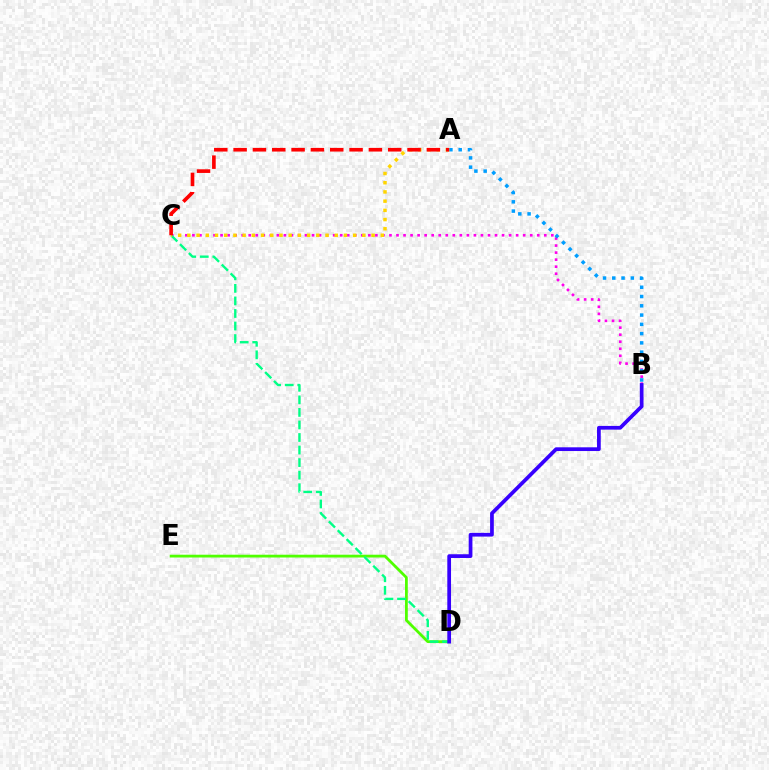{('B', 'C'): [{'color': '#ff00ed', 'line_style': 'dotted', 'thickness': 1.91}], ('A', 'B'): [{'color': '#009eff', 'line_style': 'dotted', 'thickness': 2.52}], ('D', 'E'): [{'color': '#4fff00', 'line_style': 'solid', 'thickness': 2.0}], ('C', 'D'): [{'color': '#00ff86', 'line_style': 'dashed', 'thickness': 1.7}], ('A', 'C'): [{'color': '#ffd500', 'line_style': 'dotted', 'thickness': 2.5}, {'color': '#ff0000', 'line_style': 'dashed', 'thickness': 2.63}], ('B', 'D'): [{'color': '#3700ff', 'line_style': 'solid', 'thickness': 2.68}]}